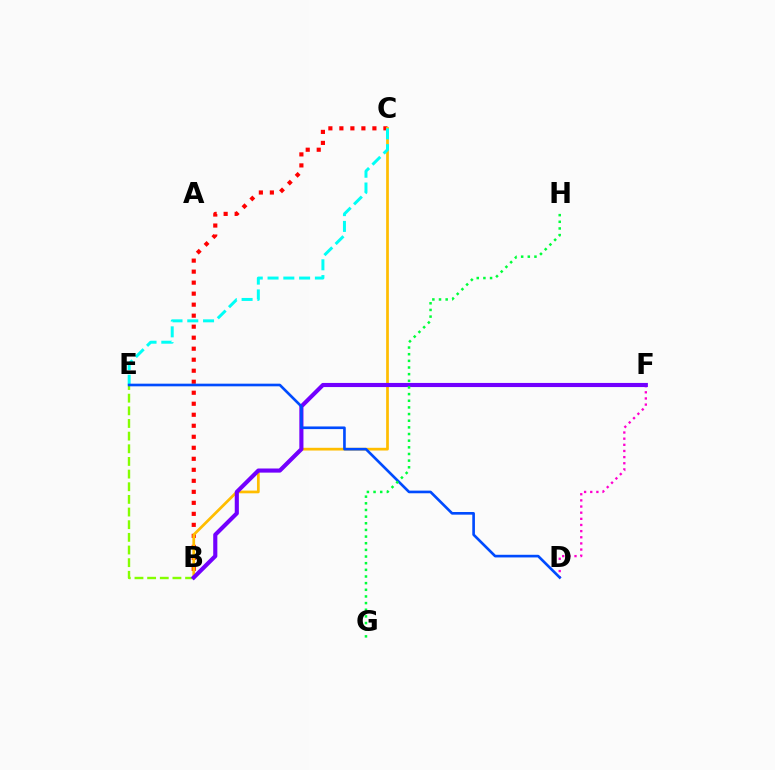{('B', 'C'): [{'color': '#ff0000', 'line_style': 'dotted', 'thickness': 2.99}, {'color': '#ffbd00', 'line_style': 'solid', 'thickness': 1.96}], ('B', 'E'): [{'color': '#84ff00', 'line_style': 'dashed', 'thickness': 1.72}], ('D', 'F'): [{'color': '#ff00cf', 'line_style': 'dotted', 'thickness': 1.67}], ('C', 'E'): [{'color': '#00fff6', 'line_style': 'dashed', 'thickness': 2.14}], ('B', 'F'): [{'color': '#7200ff', 'line_style': 'solid', 'thickness': 2.97}], ('D', 'E'): [{'color': '#004bff', 'line_style': 'solid', 'thickness': 1.91}], ('G', 'H'): [{'color': '#00ff39', 'line_style': 'dotted', 'thickness': 1.81}]}